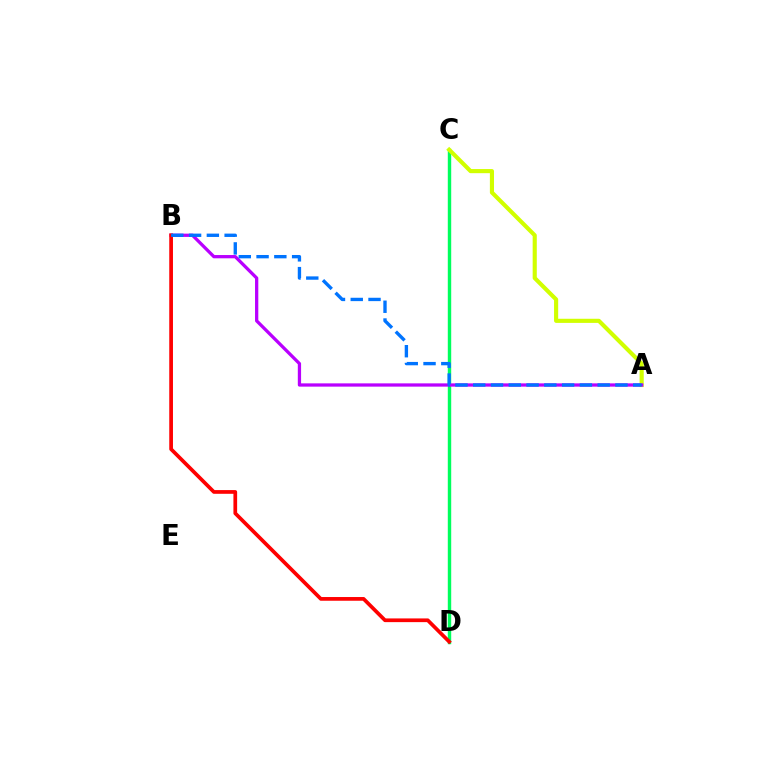{('C', 'D'): [{'color': '#00ff5c', 'line_style': 'solid', 'thickness': 2.46}], ('A', 'C'): [{'color': '#d1ff00', 'line_style': 'solid', 'thickness': 2.97}], ('A', 'B'): [{'color': '#b900ff', 'line_style': 'solid', 'thickness': 2.36}, {'color': '#0074ff', 'line_style': 'dashed', 'thickness': 2.41}], ('B', 'D'): [{'color': '#ff0000', 'line_style': 'solid', 'thickness': 2.67}]}